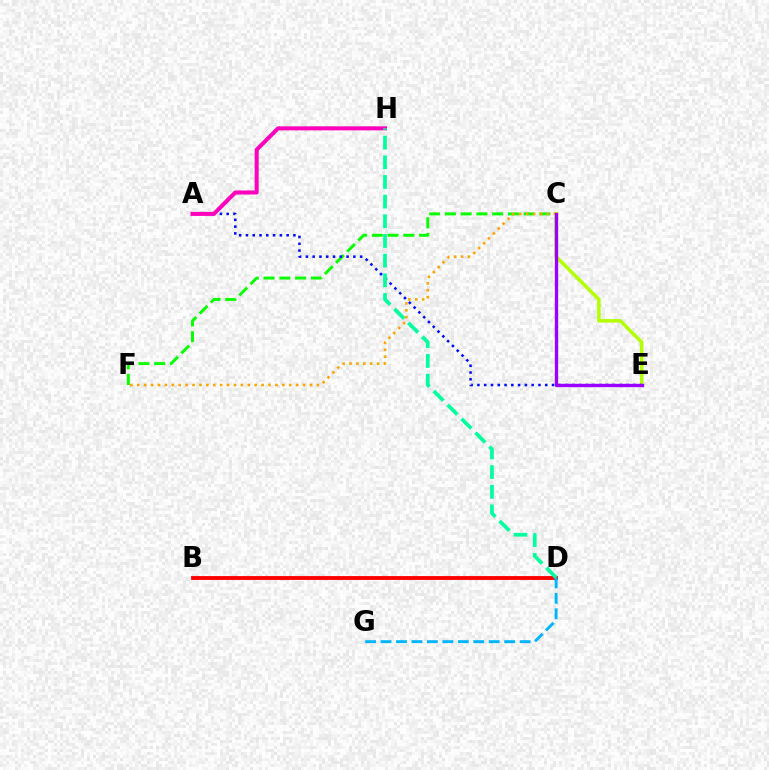{('C', 'F'): [{'color': '#08ff00', 'line_style': 'dashed', 'thickness': 2.14}, {'color': '#ffa500', 'line_style': 'dotted', 'thickness': 1.88}], ('C', 'E'): [{'color': '#b3ff00', 'line_style': 'solid', 'thickness': 2.53}, {'color': '#9b00ff', 'line_style': 'solid', 'thickness': 2.42}], ('B', 'D'): [{'color': '#ff0000', 'line_style': 'solid', 'thickness': 2.77}], ('A', 'E'): [{'color': '#0010ff', 'line_style': 'dotted', 'thickness': 1.84}], ('D', 'G'): [{'color': '#00b5ff', 'line_style': 'dashed', 'thickness': 2.1}], ('A', 'H'): [{'color': '#ff00bd', 'line_style': 'solid', 'thickness': 2.92}], ('D', 'H'): [{'color': '#00ff9d', 'line_style': 'dashed', 'thickness': 2.67}]}